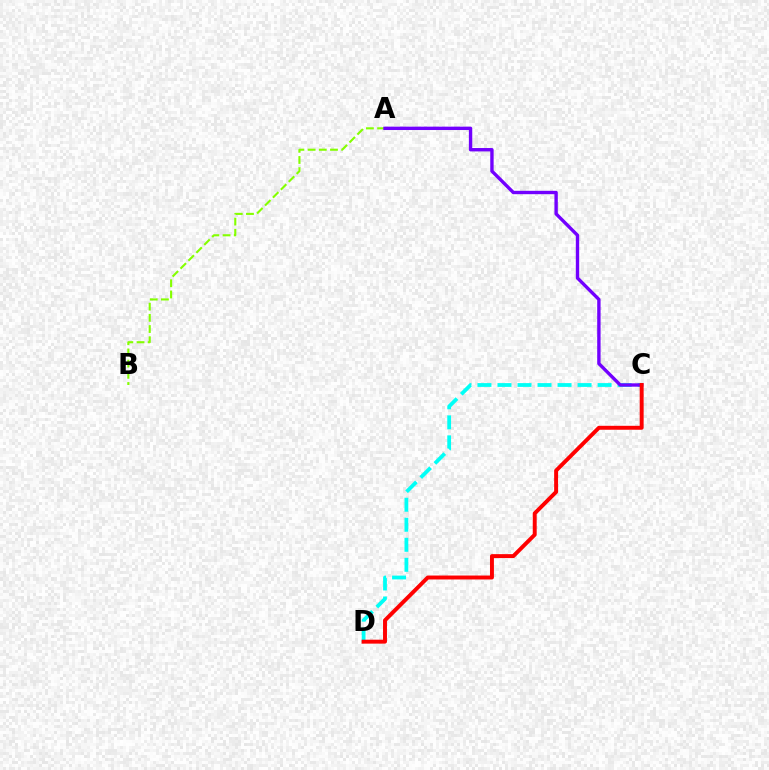{('C', 'D'): [{'color': '#00fff6', 'line_style': 'dashed', 'thickness': 2.72}, {'color': '#ff0000', 'line_style': 'solid', 'thickness': 2.84}], ('A', 'B'): [{'color': '#84ff00', 'line_style': 'dashed', 'thickness': 1.52}], ('A', 'C'): [{'color': '#7200ff', 'line_style': 'solid', 'thickness': 2.43}]}